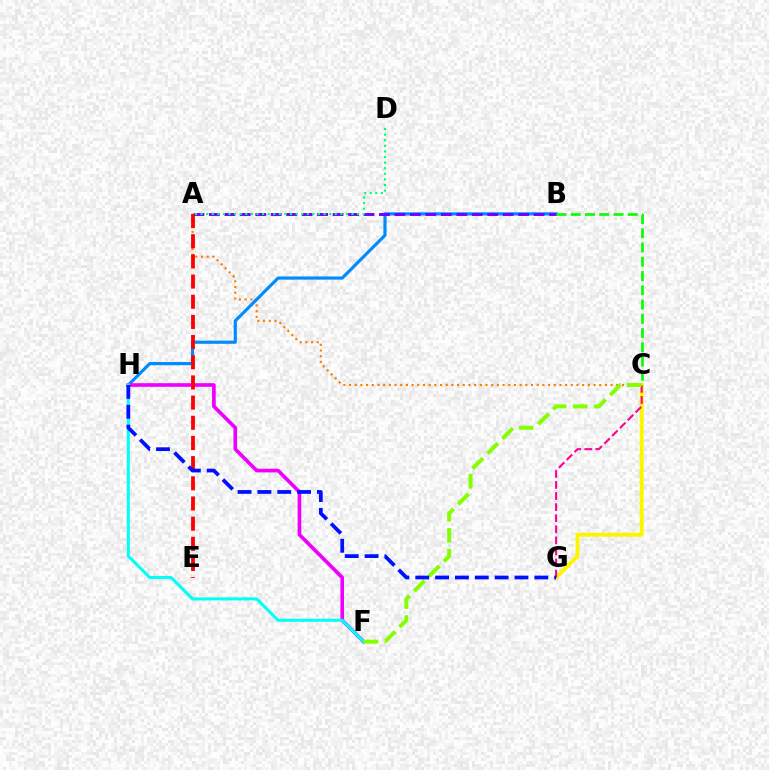{('A', 'C'): [{'color': '#ff7c00', 'line_style': 'dotted', 'thickness': 1.54}], ('B', 'H'): [{'color': '#008cff', 'line_style': 'solid', 'thickness': 2.29}], ('F', 'H'): [{'color': '#ee00ff', 'line_style': 'solid', 'thickness': 2.63}, {'color': '#00fff6', 'line_style': 'solid', 'thickness': 2.18}], ('A', 'B'): [{'color': '#7200ff', 'line_style': 'dashed', 'thickness': 2.1}], ('B', 'C'): [{'color': '#08ff00', 'line_style': 'dashed', 'thickness': 1.94}], ('C', 'G'): [{'color': '#fcf500', 'line_style': 'solid', 'thickness': 2.83}, {'color': '#ff0094', 'line_style': 'dashed', 'thickness': 1.51}], ('A', 'E'): [{'color': '#ff0000', 'line_style': 'dashed', 'thickness': 2.74}], ('A', 'D'): [{'color': '#00ff74', 'line_style': 'dotted', 'thickness': 1.52}], ('C', 'F'): [{'color': '#84ff00', 'line_style': 'dashed', 'thickness': 2.85}], ('G', 'H'): [{'color': '#0010ff', 'line_style': 'dashed', 'thickness': 2.7}]}